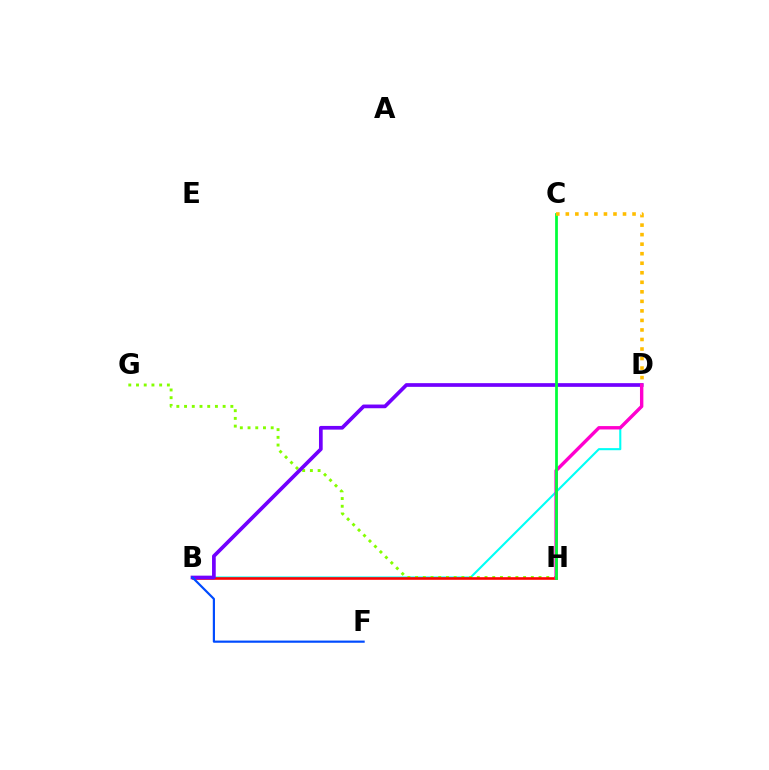{('B', 'D'): [{'color': '#00fff6', 'line_style': 'solid', 'thickness': 1.51}, {'color': '#7200ff', 'line_style': 'solid', 'thickness': 2.66}], ('G', 'H'): [{'color': '#84ff00', 'line_style': 'dotted', 'thickness': 2.1}], ('B', 'H'): [{'color': '#ff0000', 'line_style': 'solid', 'thickness': 1.88}], ('B', 'F'): [{'color': '#004bff', 'line_style': 'solid', 'thickness': 1.57}], ('D', 'H'): [{'color': '#ff00cf', 'line_style': 'solid', 'thickness': 2.44}], ('C', 'H'): [{'color': '#00ff39', 'line_style': 'solid', 'thickness': 1.98}], ('C', 'D'): [{'color': '#ffbd00', 'line_style': 'dotted', 'thickness': 2.59}]}